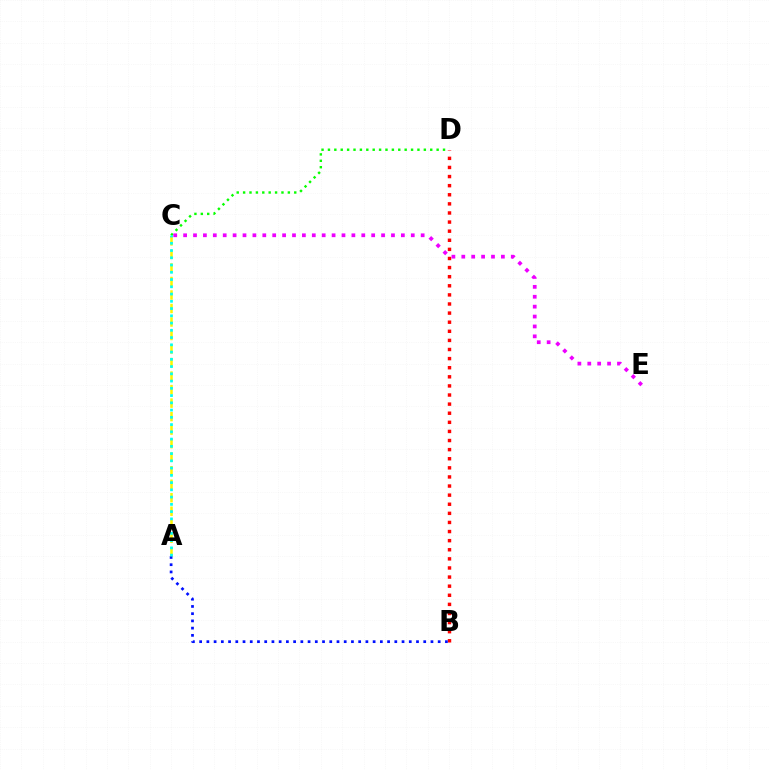{('A', 'C'): [{'color': '#fcf500', 'line_style': 'dashed', 'thickness': 1.84}, {'color': '#00fff6', 'line_style': 'dotted', 'thickness': 1.97}], ('B', 'D'): [{'color': '#ff0000', 'line_style': 'dotted', 'thickness': 2.47}], ('C', 'D'): [{'color': '#08ff00', 'line_style': 'dotted', 'thickness': 1.74}], ('A', 'B'): [{'color': '#0010ff', 'line_style': 'dotted', 'thickness': 1.96}], ('C', 'E'): [{'color': '#ee00ff', 'line_style': 'dotted', 'thickness': 2.69}]}